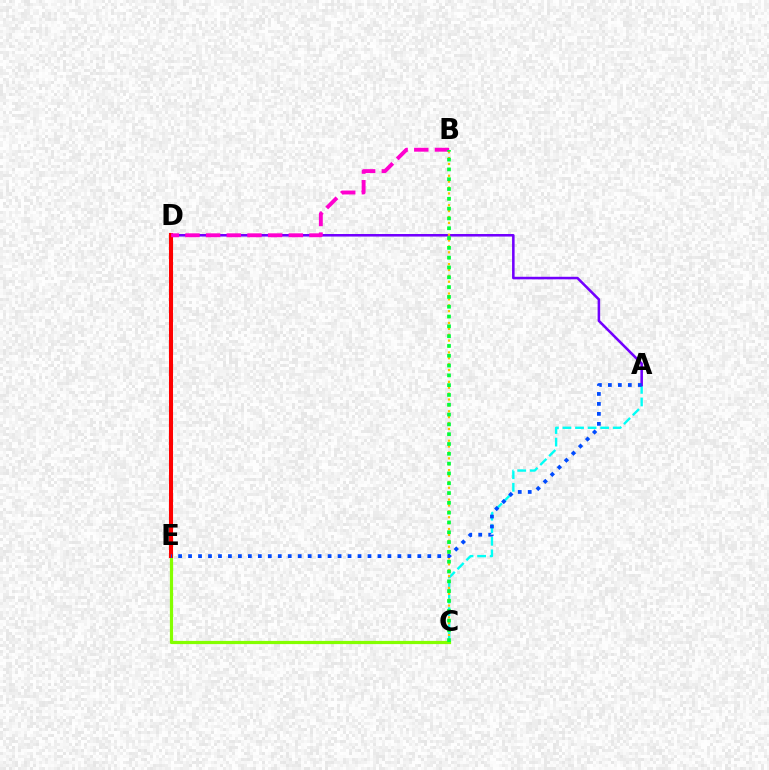{('C', 'E'): [{'color': '#84ff00', 'line_style': 'solid', 'thickness': 2.31}], ('A', 'C'): [{'color': '#00fff6', 'line_style': 'dashed', 'thickness': 1.71}], ('A', 'D'): [{'color': '#7200ff', 'line_style': 'solid', 'thickness': 1.84}], ('B', 'C'): [{'color': '#ffbd00', 'line_style': 'dotted', 'thickness': 1.6}, {'color': '#00ff39', 'line_style': 'dotted', 'thickness': 2.66}], ('D', 'E'): [{'color': '#ff0000', 'line_style': 'solid', 'thickness': 2.92}], ('B', 'D'): [{'color': '#ff00cf', 'line_style': 'dashed', 'thickness': 2.81}], ('A', 'E'): [{'color': '#004bff', 'line_style': 'dotted', 'thickness': 2.71}]}